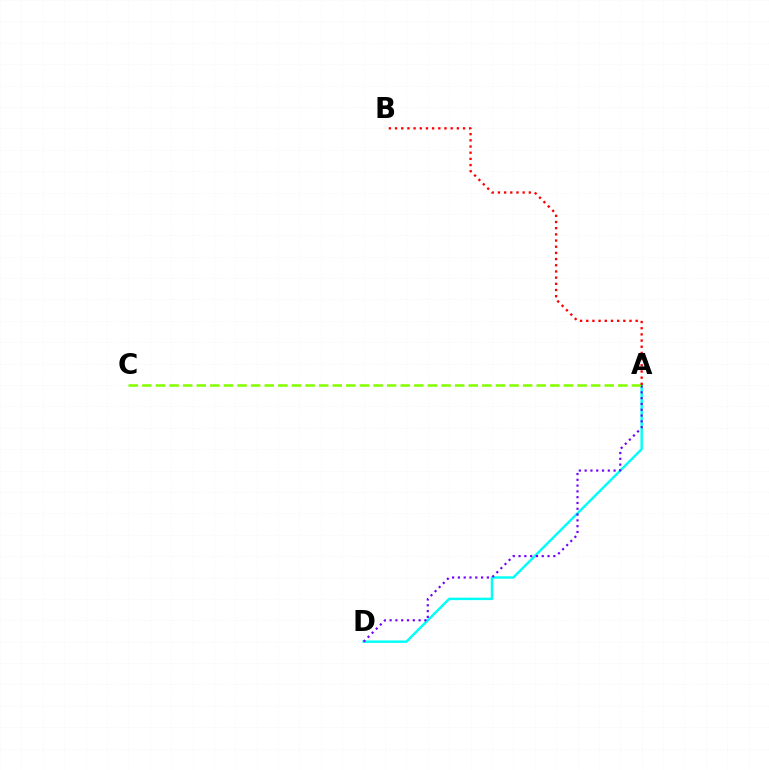{('A', 'D'): [{'color': '#00fff6', 'line_style': 'solid', 'thickness': 1.75}, {'color': '#7200ff', 'line_style': 'dotted', 'thickness': 1.57}], ('A', 'C'): [{'color': '#84ff00', 'line_style': 'dashed', 'thickness': 1.85}], ('A', 'B'): [{'color': '#ff0000', 'line_style': 'dotted', 'thickness': 1.68}]}